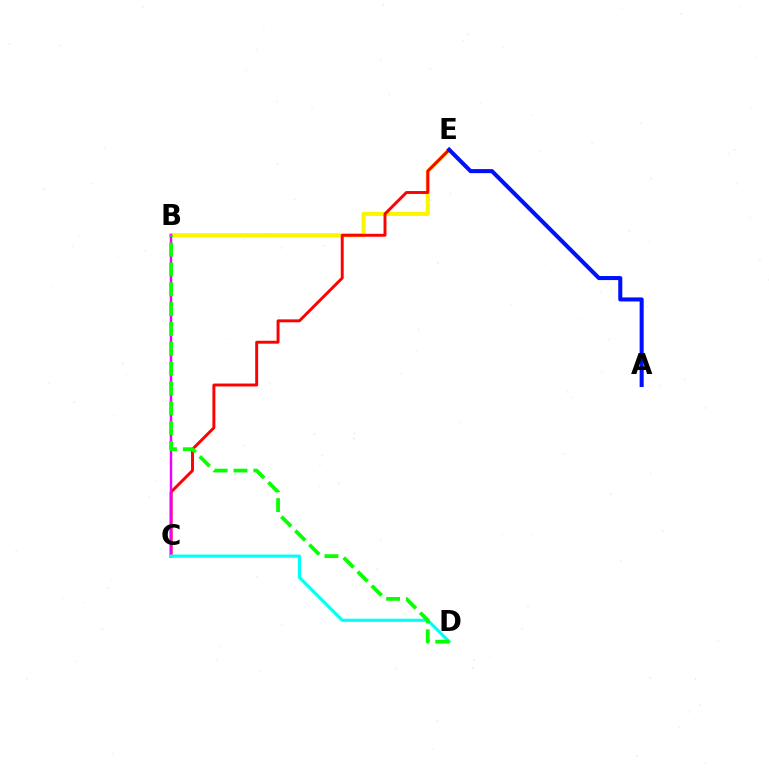{('B', 'E'): [{'color': '#fcf500', 'line_style': 'solid', 'thickness': 2.96}], ('C', 'E'): [{'color': '#ff0000', 'line_style': 'solid', 'thickness': 2.11}], ('A', 'E'): [{'color': '#0010ff', 'line_style': 'solid', 'thickness': 2.92}], ('B', 'C'): [{'color': '#ee00ff', 'line_style': 'solid', 'thickness': 1.76}], ('C', 'D'): [{'color': '#00fff6', 'line_style': 'solid', 'thickness': 2.25}], ('B', 'D'): [{'color': '#08ff00', 'line_style': 'dashed', 'thickness': 2.7}]}